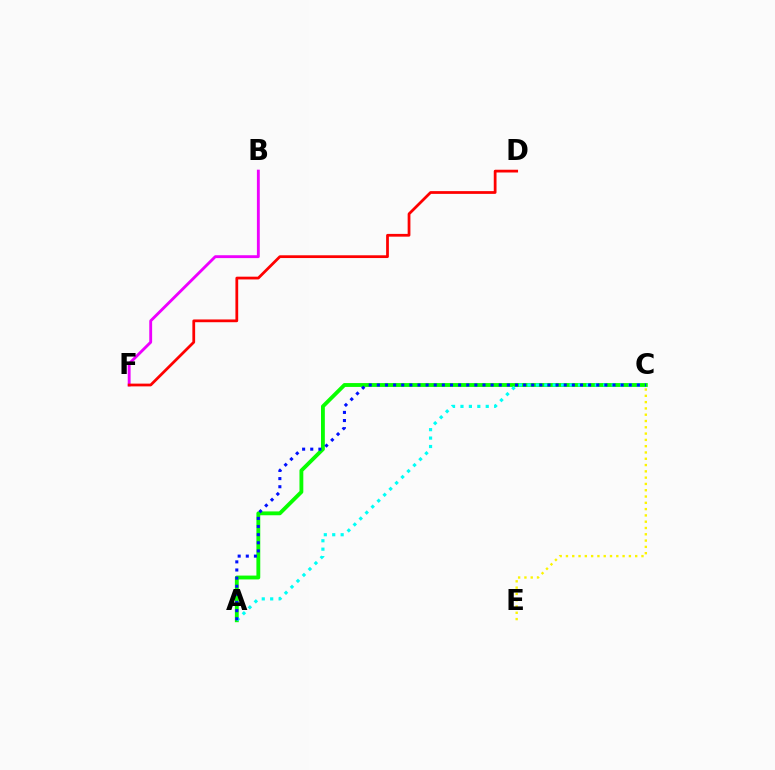{('A', 'C'): [{'color': '#08ff00', 'line_style': 'solid', 'thickness': 2.77}, {'color': '#00fff6', 'line_style': 'dotted', 'thickness': 2.29}, {'color': '#0010ff', 'line_style': 'dotted', 'thickness': 2.21}], ('C', 'E'): [{'color': '#fcf500', 'line_style': 'dotted', 'thickness': 1.71}], ('B', 'F'): [{'color': '#ee00ff', 'line_style': 'solid', 'thickness': 2.06}], ('D', 'F'): [{'color': '#ff0000', 'line_style': 'solid', 'thickness': 1.99}]}